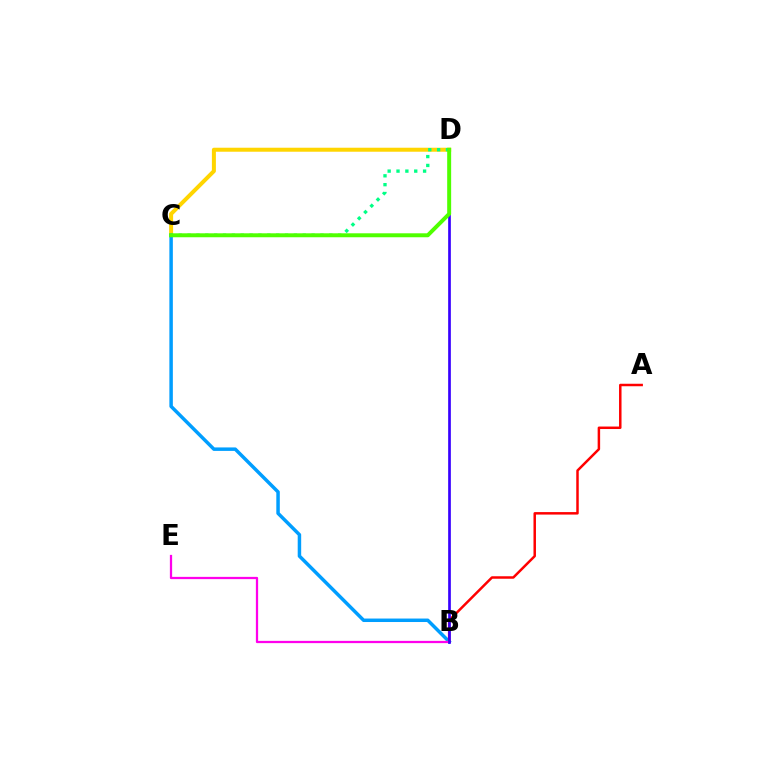{('C', 'D'): [{'color': '#ffd500', 'line_style': 'solid', 'thickness': 2.88}, {'color': '#00ff86', 'line_style': 'dotted', 'thickness': 2.41}, {'color': '#4fff00', 'line_style': 'solid', 'thickness': 2.85}], ('B', 'C'): [{'color': '#009eff', 'line_style': 'solid', 'thickness': 2.51}], ('A', 'B'): [{'color': '#ff0000', 'line_style': 'solid', 'thickness': 1.79}], ('B', 'E'): [{'color': '#ff00ed', 'line_style': 'solid', 'thickness': 1.63}], ('B', 'D'): [{'color': '#3700ff', 'line_style': 'solid', 'thickness': 1.94}]}